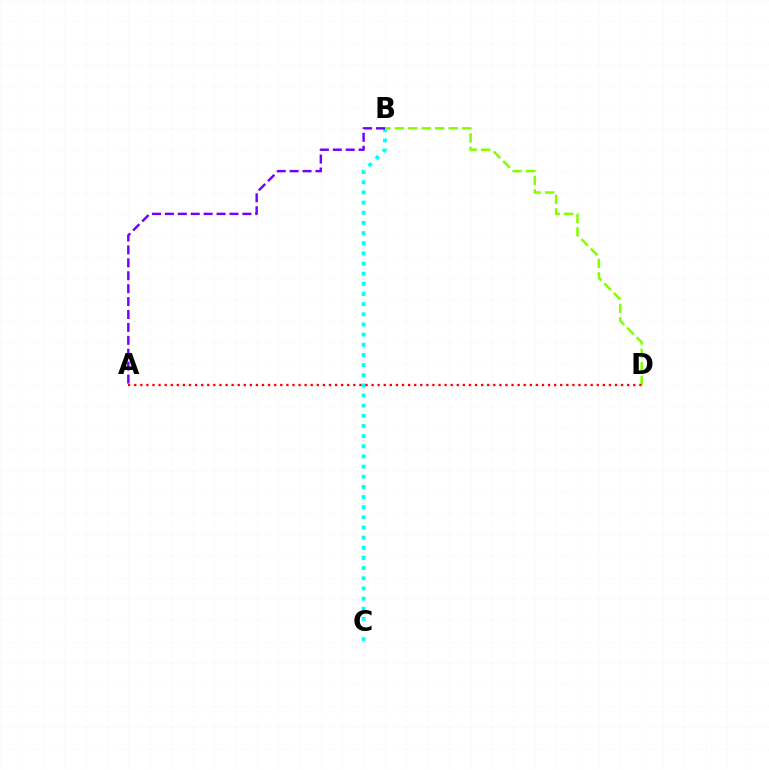{('B', 'C'): [{'color': '#00fff6', 'line_style': 'dotted', 'thickness': 2.76}], ('B', 'D'): [{'color': '#84ff00', 'line_style': 'dashed', 'thickness': 1.83}], ('A', 'B'): [{'color': '#7200ff', 'line_style': 'dashed', 'thickness': 1.75}], ('A', 'D'): [{'color': '#ff0000', 'line_style': 'dotted', 'thickness': 1.65}]}